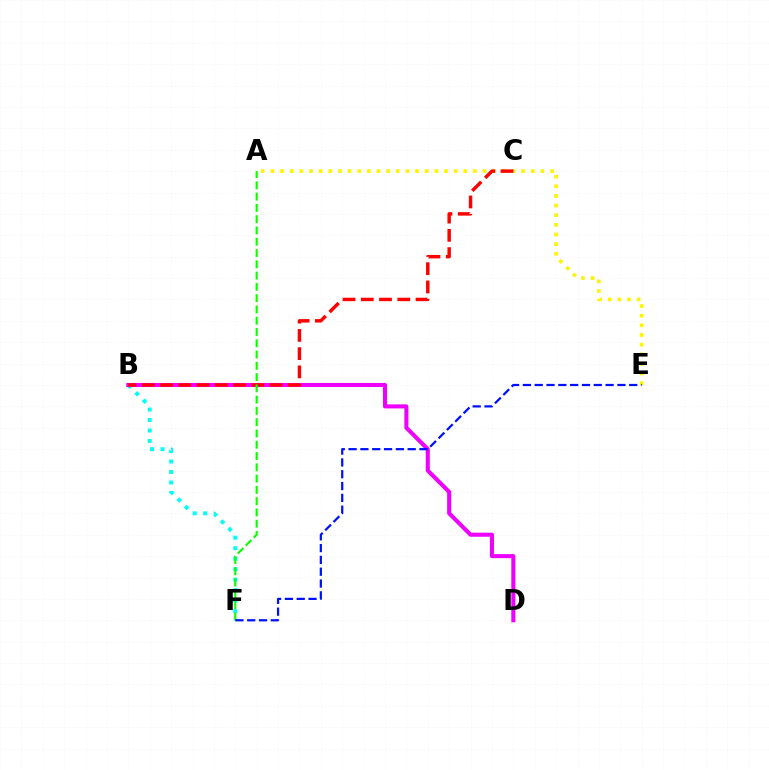{('B', 'F'): [{'color': '#00fff6', 'line_style': 'dotted', 'thickness': 2.85}], ('A', 'E'): [{'color': '#fcf500', 'line_style': 'dotted', 'thickness': 2.62}], ('B', 'D'): [{'color': '#ee00ff', 'line_style': 'solid', 'thickness': 2.92}], ('B', 'C'): [{'color': '#ff0000', 'line_style': 'dashed', 'thickness': 2.48}], ('A', 'F'): [{'color': '#08ff00', 'line_style': 'dashed', 'thickness': 1.53}], ('E', 'F'): [{'color': '#0010ff', 'line_style': 'dashed', 'thickness': 1.61}]}